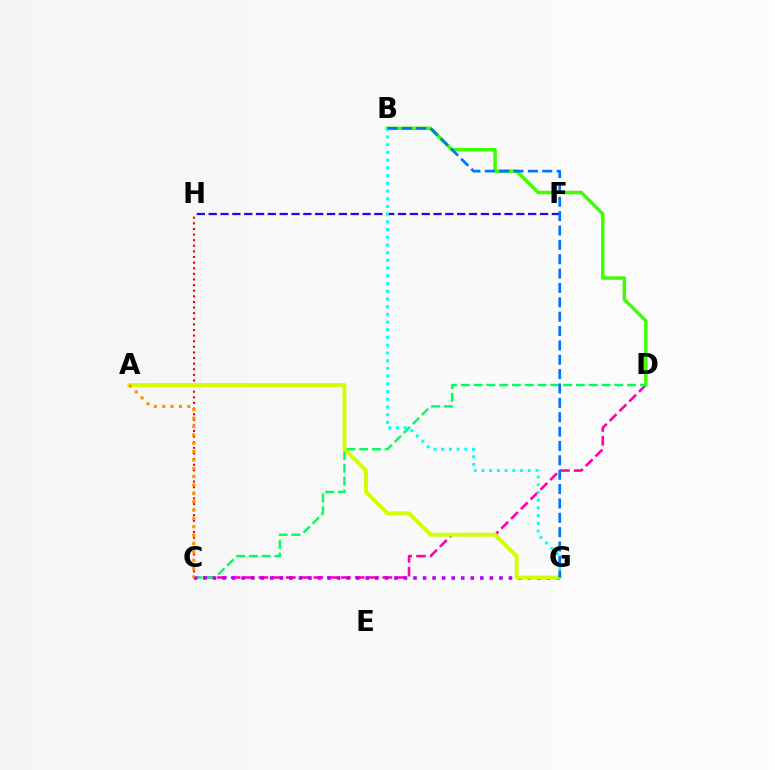{('C', 'D'): [{'color': '#ff00ac', 'line_style': 'dashed', 'thickness': 1.87}, {'color': '#00ff5c', 'line_style': 'dashed', 'thickness': 1.74}], ('B', 'D'): [{'color': '#3dff00', 'line_style': 'solid', 'thickness': 2.49}], ('C', 'H'): [{'color': '#ff0000', 'line_style': 'dotted', 'thickness': 1.52}], ('C', 'G'): [{'color': '#b900ff', 'line_style': 'dotted', 'thickness': 2.59}], ('F', 'H'): [{'color': '#2500ff', 'line_style': 'dashed', 'thickness': 1.61}], ('A', 'G'): [{'color': '#d1ff00', 'line_style': 'solid', 'thickness': 2.8}], ('A', 'C'): [{'color': '#ff9400', 'line_style': 'dotted', 'thickness': 2.27}], ('B', 'G'): [{'color': '#00fff6', 'line_style': 'dotted', 'thickness': 2.1}, {'color': '#0074ff', 'line_style': 'dashed', 'thickness': 1.95}]}